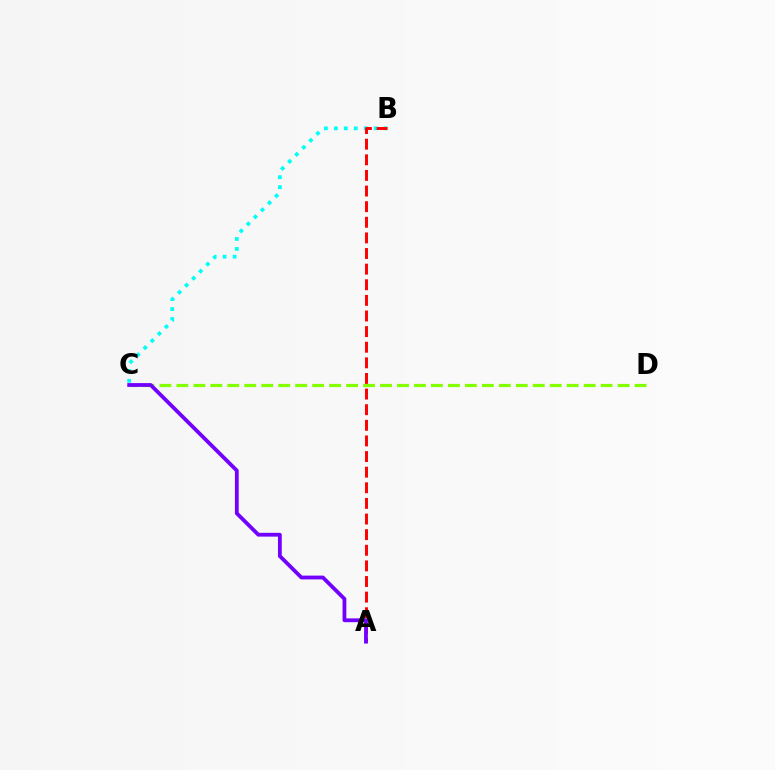{('B', 'C'): [{'color': '#00fff6', 'line_style': 'dotted', 'thickness': 2.71}], ('C', 'D'): [{'color': '#84ff00', 'line_style': 'dashed', 'thickness': 2.31}], ('A', 'B'): [{'color': '#ff0000', 'line_style': 'dashed', 'thickness': 2.12}], ('A', 'C'): [{'color': '#7200ff', 'line_style': 'solid', 'thickness': 2.73}]}